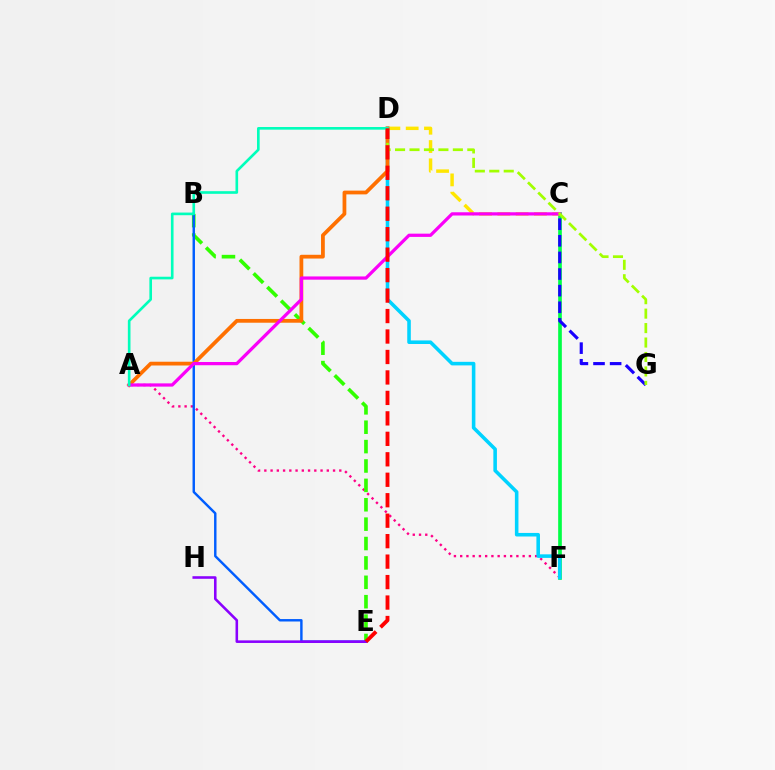{('A', 'F'): [{'color': '#ff0088', 'line_style': 'dotted', 'thickness': 1.7}], ('C', 'F'): [{'color': '#00ff45', 'line_style': 'solid', 'thickness': 2.64}], ('B', 'E'): [{'color': '#31ff00', 'line_style': 'dashed', 'thickness': 2.63}, {'color': '#005dff', 'line_style': 'solid', 'thickness': 1.75}], ('C', 'D'): [{'color': '#ffe600', 'line_style': 'dashed', 'thickness': 2.49}], ('D', 'F'): [{'color': '#00d3ff', 'line_style': 'solid', 'thickness': 2.57}], ('A', 'D'): [{'color': '#ff7000', 'line_style': 'solid', 'thickness': 2.71}, {'color': '#00ffbb', 'line_style': 'solid', 'thickness': 1.9}], ('A', 'C'): [{'color': '#fa00f9', 'line_style': 'solid', 'thickness': 2.33}], ('E', 'H'): [{'color': '#8a00ff', 'line_style': 'solid', 'thickness': 1.85}], ('C', 'G'): [{'color': '#1900ff', 'line_style': 'dashed', 'thickness': 2.26}], ('D', 'G'): [{'color': '#a2ff00', 'line_style': 'dashed', 'thickness': 1.96}], ('D', 'E'): [{'color': '#ff0000', 'line_style': 'dashed', 'thickness': 2.78}]}